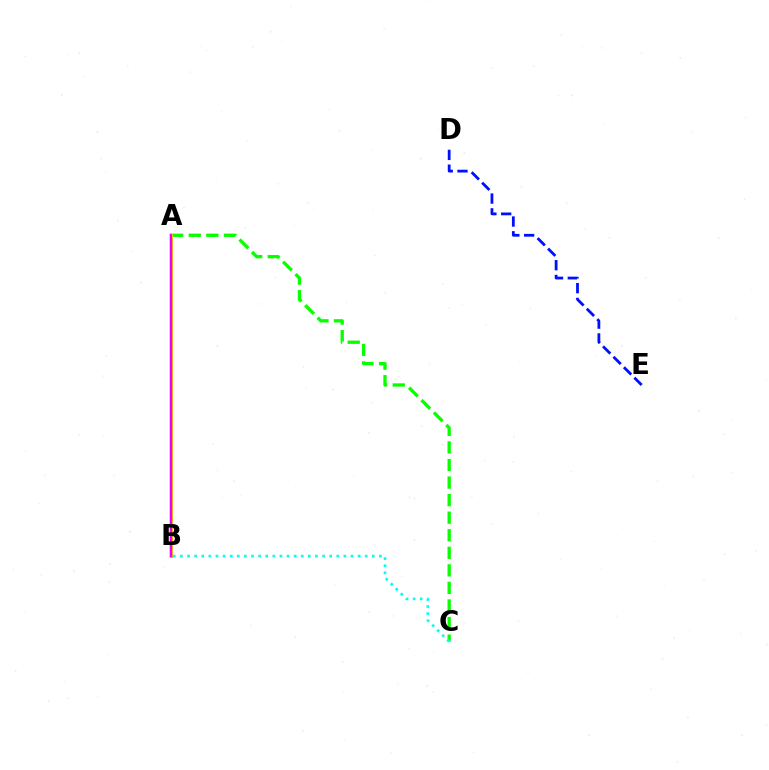{('A', 'B'): [{'color': '#ff0000', 'line_style': 'solid', 'thickness': 2.13}, {'color': '#fcf500', 'line_style': 'solid', 'thickness': 2.55}, {'color': '#ee00ff', 'line_style': 'solid', 'thickness': 1.62}], ('A', 'C'): [{'color': '#08ff00', 'line_style': 'dashed', 'thickness': 2.39}], ('B', 'C'): [{'color': '#00fff6', 'line_style': 'dotted', 'thickness': 1.93}], ('D', 'E'): [{'color': '#0010ff', 'line_style': 'dashed', 'thickness': 2.01}]}